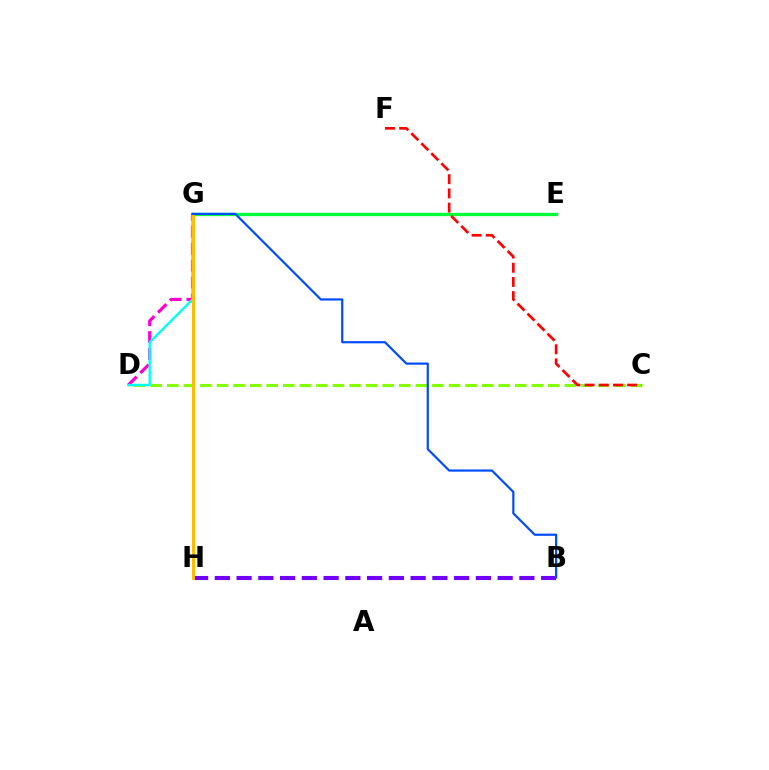{('C', 'D'): [{'color': '#84ff00', 'line_style': 'dashed', 'thickness': 2.25}], ('E', 'G'): [{'color': '#00ff39', 'line_style': 'solid', 'thickness': 2.38}], ('D', 'G'): [{'color': '#ff00cf', 'line_style': 'dashed', 'thickness': 2.3}, {'color': '#00fff6', 'line_style': 'solid', 'thickness': 1.7}], ('B', 'H'): [{'color': '#7200ff', 'line_style': 'dashed', 'thickness': 2.96}], ('C', 'F'): [{'color': '#ff0000', 'line_style': 'dashed', 'thickness': 1.93}], ('G', 'H'): [{'color': '#ffbd00', 'line_style': 'solid', 'thickness': 2.17}], ('B', 'G'): [{'color': '#004bff', 'line_style': 'solid', 'thickness': 1.58}]}